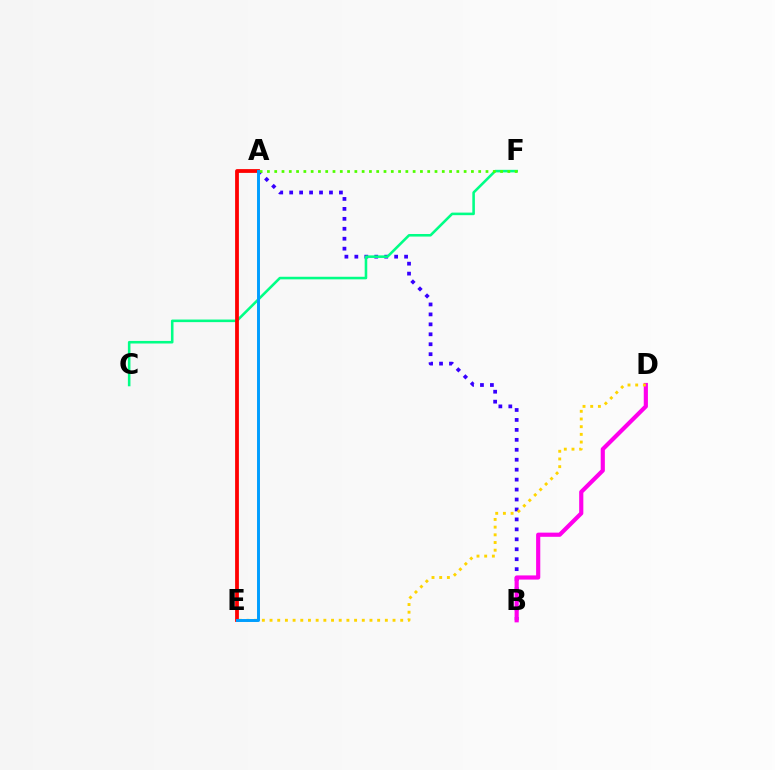{('A', 'B'): [{'color': '#3700ff', 'line_style': 'dotted', 'thickness': 2.7}], ('B', 'D'): [{'color': '#ff00ed', 'line_style': 'solid', 'thickness': 3.0}], ('C', 'F'): [{'color': '#00ff86', 'line_style': 'solid', 'thickness': 1.85}], ('A', 'E'): [{'color': '#ff0000', 'line_style': 'solid', 'thickness': 2.72}, {'color': '#009eff', 'line_style': 'solid', 'thickness': 2.12}], ('A', 'F'): [{'color': '#4fff00', 'line_style': 'dotted', 'thickness': 1.98}], ('D', 'E'): [{'color': '#ffd500', 'line_style': 'dotted', 'thickness': 2.09}]}